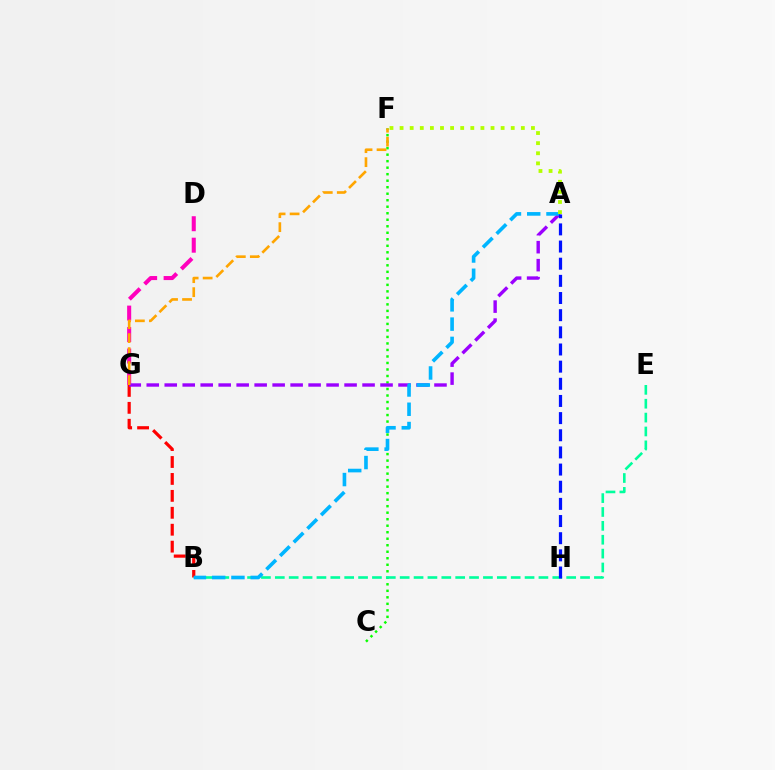{('C', 'F'): [{'color': '#08ff00', 'line_style': 'dotted', 'thickness': 1.77}], ('B', 'G'): [{'color': '#ff0000', 'line_style': 'dashed', 'thickness': 2.3}], ('B', 'E'): [{'color': '#00ff9d', 'line_style': 'dashed', 'thickness': 1.88}], ('D', 'G'): [{'color': '#ff00bd', 'line_style': 'dashed', 'thickness': 2.92}], ('A', 'G'): [{'color': '#9b00ff', 'line_style': 'dashed', 'thickness': 2.44}], ('A', 'B'): [{'color': '#00b5ff', 'line_style': 'dashed', 'thickness': 2.62}], ('F', 'G'): [{'color': '#ffa500', 'line_style': 'dashed', 'thickness': 1.9}], ('A', 'F'): [{'color': '#b3ff00', 'line_style': 'dotted', 'thickness': 2.75}], ('A', 'H'): [{'color': '#0010ff', 'line_style': 'dashed', 'thickness': 2.33}]}